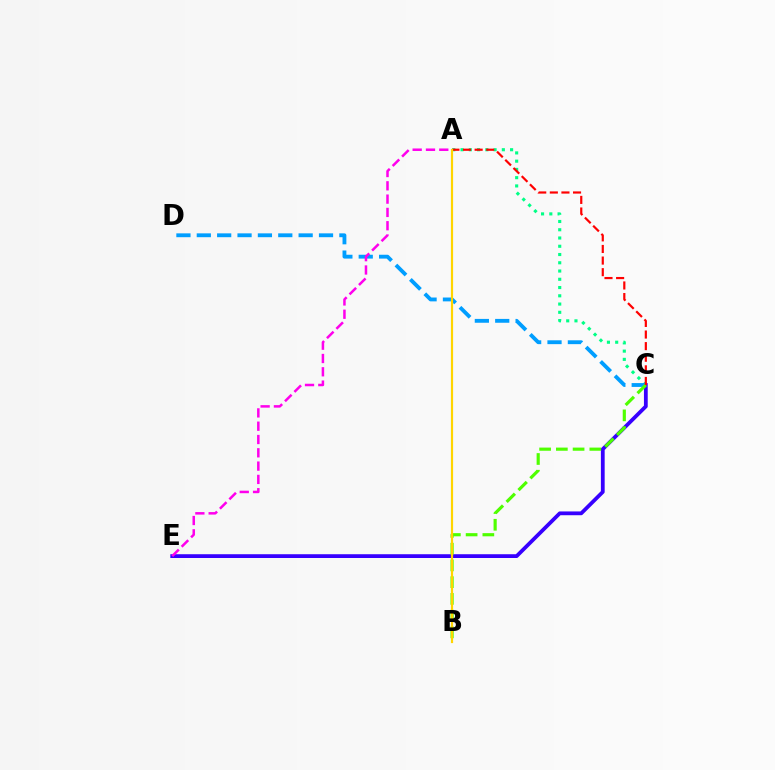{('A', 'C'): [{'color': '#00ff86', 'line_style': 'dotted', 'thickness': 2.24}, {'color': '#ff0000', 'line_style': 'dashed', 'thickness': 1.58}], ('C', 'E'): [{'color': '#3700ff', 'line_style': 'solid', 'thickness': 2.72}], ('C', 'D'): [{'color': '#009eff', 'line_style': 'dashed', 'thickness': 2.77}], ('B', 'C'): [{'color': '#4fff00', 'line_style': 'dashed', 'thickness': 2.27}], ('A', 'E'): [{'color': '#ff00ed', 'line_style': 'dashed', 'thickness': 1.81}], ('A', 'B'): [{'color': '#ffd500', 'line_style': 'solid', 'thickness': 1.57}]}